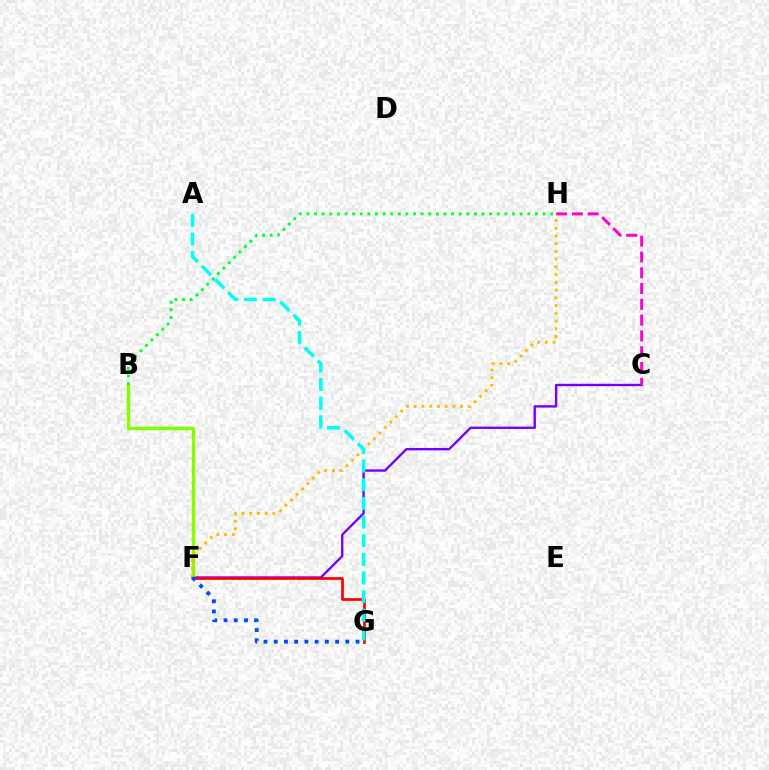{('C', 'F'): [{'color': '#7200ff', 'line_style': 'solid', 'thickness': 1.7}], ('B', 'F'): [{'color': '#84ff00', 'line_style': 'solid', 'thickness': 2.51}], ('C', 'H'): [{'color': '#ff00cf', 'line_style': 'dashed', 'thickness': 2.15}], ('F', 'H'): [{'color': '#ffbd00', 'line_style': 'dotted', 'thickness': 2.1}], ('F', 'G'): [{'color': '#ff0000', 'line_style': 'solid', 'thickness': 1.95}, {'color': '#004bff', 'line_style': 'dotted', 'thickness': 2.78}], ('A', 'G'): [{'color': '#00fff6', 'line_style': 'dashed', 'thickness': 2.53}], ('B', 'H'): [{'color': '#00ff39', 'line_style': 'dotted', 'thickness': 2.07}]}